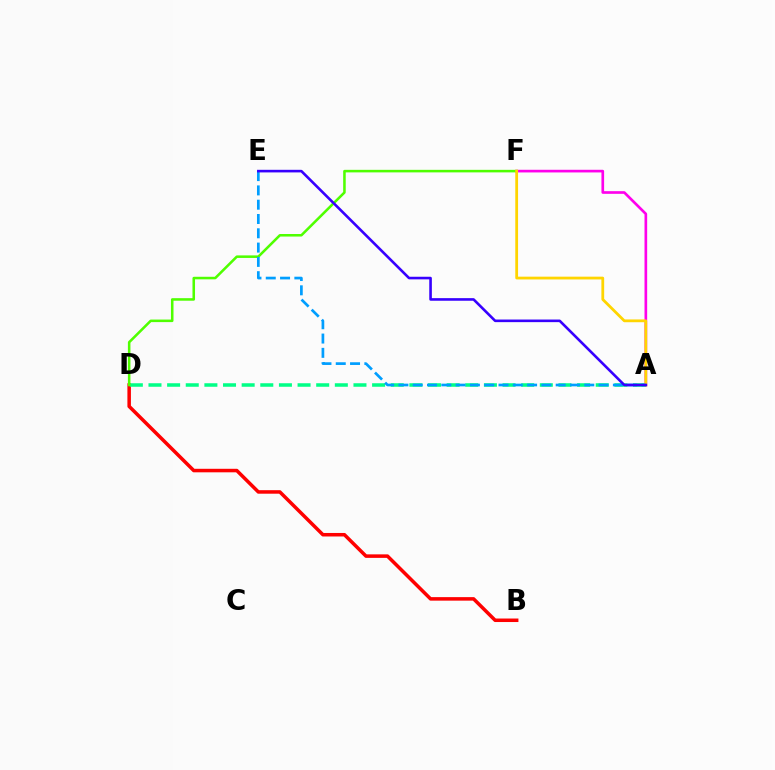{('A', 'F'): [{'color': '#ff00ed', 'line_style': 'solid', 'thickness': 1.92}, {'color': '#ffd500', 'line_style': 'solid', 'thickness': 2.0}], ('B', 'D'): [{'color': '#ff0000', 'line_style': 'solid', 'thickness': 2.53}], ('A', 'D'): [{'color': '#00ff86', 'line_style': 'dashed', 'thickness': 2.53}], ('D', 'F'): [{'color': '#4fff00', 'line_style': 'solid', 'thickness': 1.83}], ('A', 'E'): [{'color': '#009eff', 'line_style': 'dashed', 'thickness': 1.94}, {'color': '#3700ff', 'line_style': 'solid', 'thickness': 1.88}]}